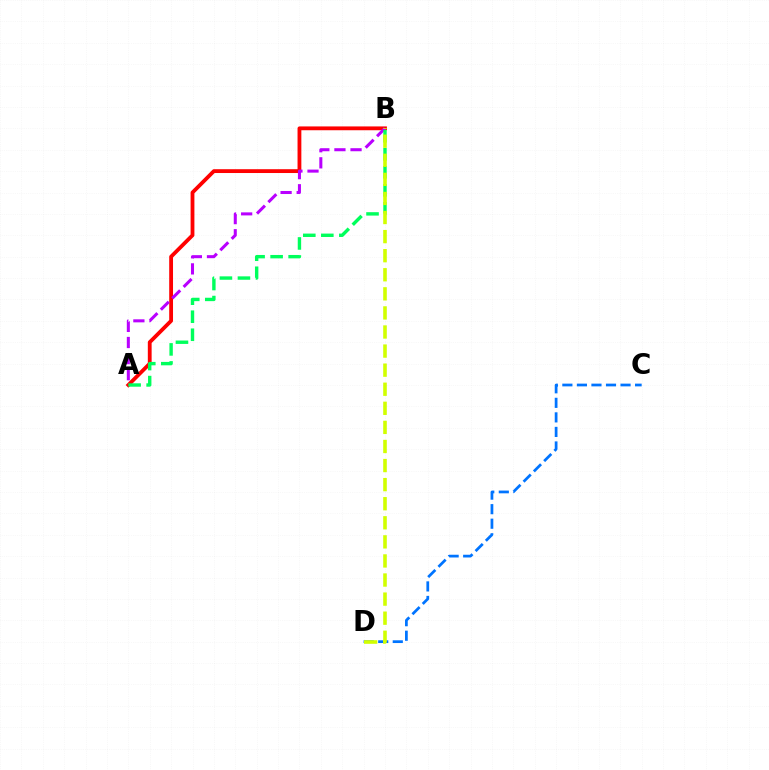{('C', 'D'): [{'color': '#0074ff', 'line_style': 'dashed', 'thickness': 1.98}], ('A', 'B'): [{'color': '#ff0000', 'line_style': 'solid', 'thickness': 2.75}, {'color': '#b900ff', 'line_style': 'dashed', 'thickness': 2.19}, {'color': '#00ff5c', 'line_style': 'dashed', 'thickness': 2.45}], ('B', 'D'): [{'color': '#d1ff00', 'line_style': 'dashed', 'thickness': 2.59}]}